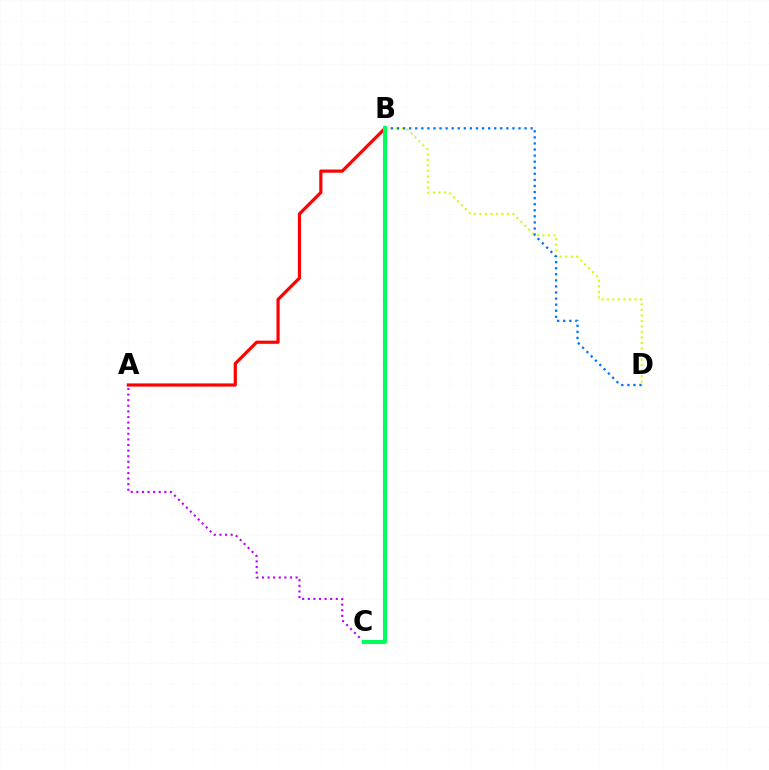{('A', 'B'): [{'color': '#ff0000', 'line_style': 'solid', 'thickness': 2.28}], ('A', 'C'): [{'color': '#b900ff', 'line_style': 'dotted', 'thickness': 1.52}], ('B', 'D'): [{'color': '#d1ff00', 'line_style': 'dotted', 'thickness': 1.5}, {'color': '#0074ff', 'line_style': 'dotted', 'thickness': 1.65}], ('B', 'C'): [{'color': '#00ff5c', 'line_style': 'solid', 'thickness': 2.91}]}